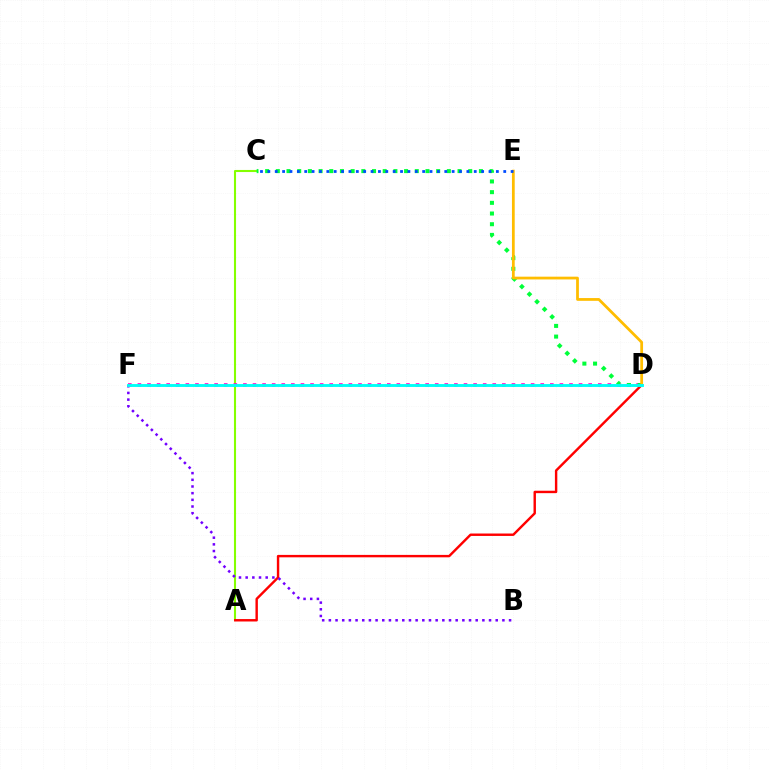{('A', 'C'): [{'color': '#84ff00', 'line_style': 'solid', 'thickness': 1.51}], ('A', 'D'): [{'color': '#ff0000', 'line_style': 'solid', 'thickness': 1.74}], ('B', 'F'): [{'color': '#7200ff', 'line_style': 'dotted', 'thickness': 1.81}], ('D', 'F'): [{'color': '#ff00cf', 'line_style': 'dotted', 'thickness': 2.61}, {'color': '#00fff6', 'line_style': 'solid', 'thickness': 2.07}], ('C', 'D'): [{'color': '#00ff39', 'line_style': 'dotted', 'thickness': 2.9}], ('D', 'E'): [{'color': '#ffbd00', 'line_style': 'solid', 'thickness': 1.99}], ('C', 'E'): [{'color': '#004bff', 'line_style': 'dotted', 'thickness': 2.0}]}